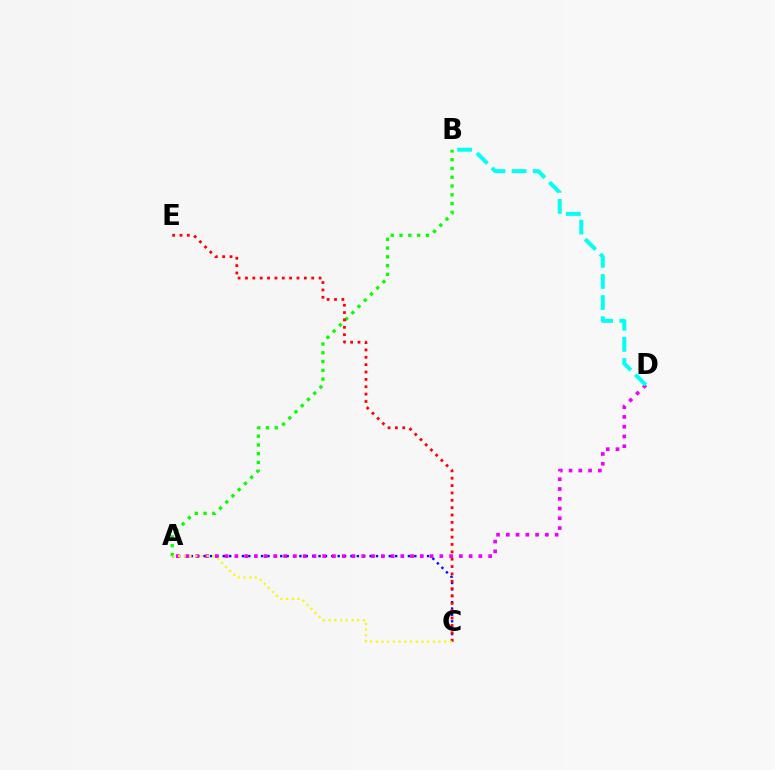{('A', 'B'): [{'color': '#08ff00', 'line_style': 'dotted', 'thickness': 2.38}], ('A', 'C'): [{'color': '#0010ff', 'line_style': 'dotted', 'thickness': 1.73}, {'color': '#fcf500', 'line_style': 'dotted', 'thickness': 1.55}], ('C', 'E'): [{'color': '#ff0000', 'line_style': 'dotted', 'thickness': 2.0}], ('A', 'D'): [{'color': '#ee00ff', 'line_style': 'dotted', 'thickness': 2.65}], ('B', 'D'): [{'color': '#00fff6', 'line_style': 'dashed', 'thickness': 2.87}]}